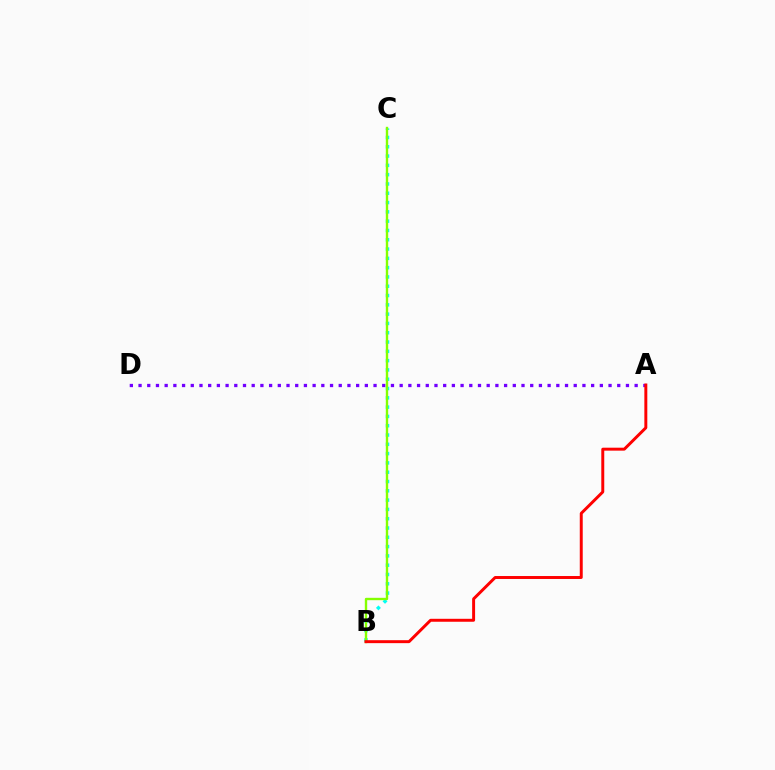{('A', 'D'): [{'color': '#7200ff', 'line_style': 'dotted', 'thickness': 2.36}], ('B', 'C'): [{'color': '#00fff6', 'line_style': 'dotted', 'thickness': 2.53}, {'color': '#84ff00', 'line_style': 'solid', 'thickness': 1.71}], ('A', 'B'): [{'color': '#ff0000', 'line_style': 'solid', 'thickness': 2.13}]}